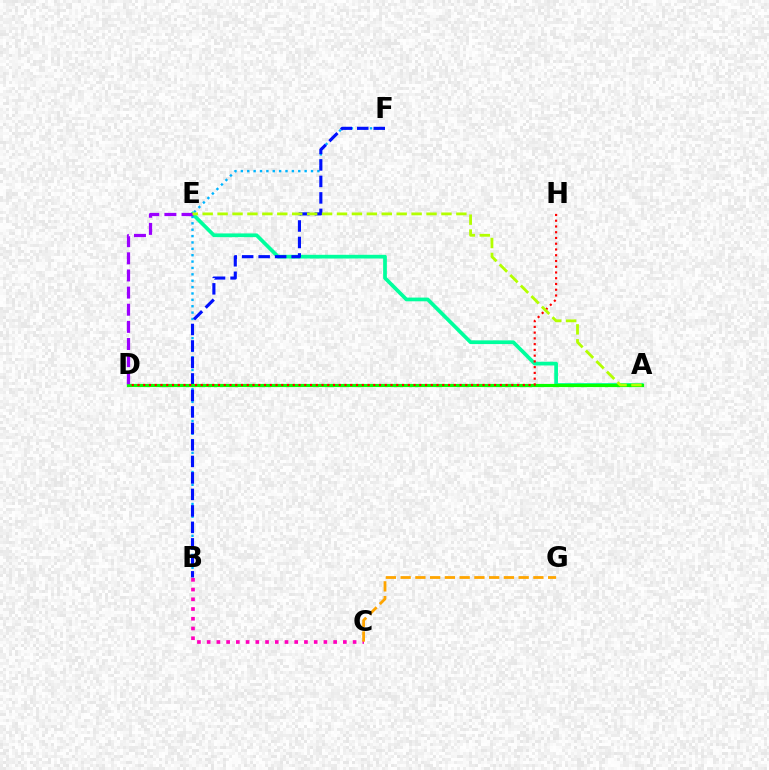{('A', 'E'): [{'color': '#00ff9d', 'line_style': 'solid', 'thickness': 2.68}, {'color': '#b3ff00', 'line_style': 'dashed', 'thickness': 2.03}], ('B', 'F'): [{'color': '#00b5ff', 'line_style': 'dotted', 'thickness': 1.73}, {'color': '#0010ff', 'line_style': 'dashed', 'thickness': 2.24}], ('B', 'C'): [{'color': '#ff00bd', 'line_style': 'dotted', 'thickness': 2.64}], ('C', 'G'): [{'color': '#ffa500', 'line_style': 'dashed', 'thickness': 2.0}], ('A', 'D'): [{'color': '#08ff00', 'line_style': 'solid', 'thickness': 2.29}], ('D', 'H'): [{'color': '#ff0000', 'line_style': 'dotted', 'thickness': 1.56}], ('D', 'E'): [{'color': '#9b00ff', 'line_style': 'dashed', 'thickness': 2.33}]}